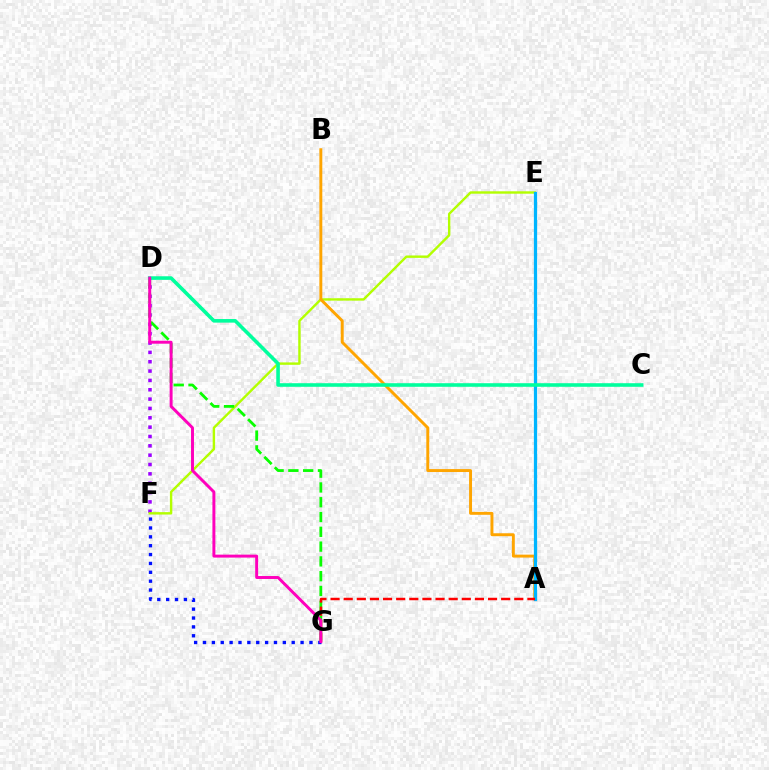{('D', 'F'): [{'color': '#9b00ff', 'line_style': 'dotted', 'thickness': 2.54}], ('E', 'F'): [{'color': '#b3ff00', 'line_style': 'solid', 'thickness': 1.73}], ('D', 'G'): [{'color': '#08ff00', 'line_style': 'dashed', 'thickness': 2.01}, {'color': '#ff00bd', 'line_style': 'solid', 'thickness': 2.12}], ('A', 'B'): [{'color': '#ffa500', 'line_style': 'solid', 'thickness': 2.11}], ('F', 'G'): [{'color': '#0010ff', 'line_style': 'dotted', 'thickness': 2.41}], ('A', 'E'): [{'color': '#00b5ff', 'line_style': 'solid', 'thickness': 2.33}], ('C', 'D'): [{'color': '#00ff9d', 'line_style': 'solid', 'thickness': 2.58}], ('A', 'G'): [{'color': '#ff0000', 'line_style': 'dashed', 'thickness': 1.78}]}